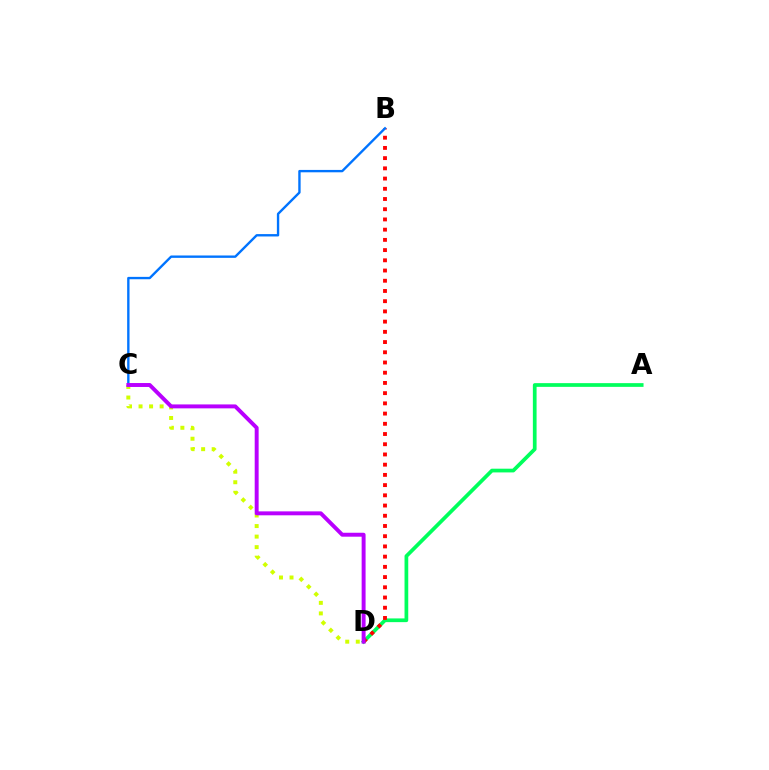{('A', 'D'): [{'color': '#00ff5c', 'line_style': 'solid', 'thickness': 2.68}], ('B', 'D'): [{'color': '#ff0000', 'line_style': 'dotted', 'thickness': 2.78}], ('C', 'D'): [{'color': '#d1ff00', 'line_style': 'dotted', 'thickness': 2.86}, {'color': '#b900ff', 'line_style': 'solid', 'thickness': 2.83}], ('B', 'C'): [{'color': '#0074ff', 'line_style': 'solid', 'thickness': 1.71}]}